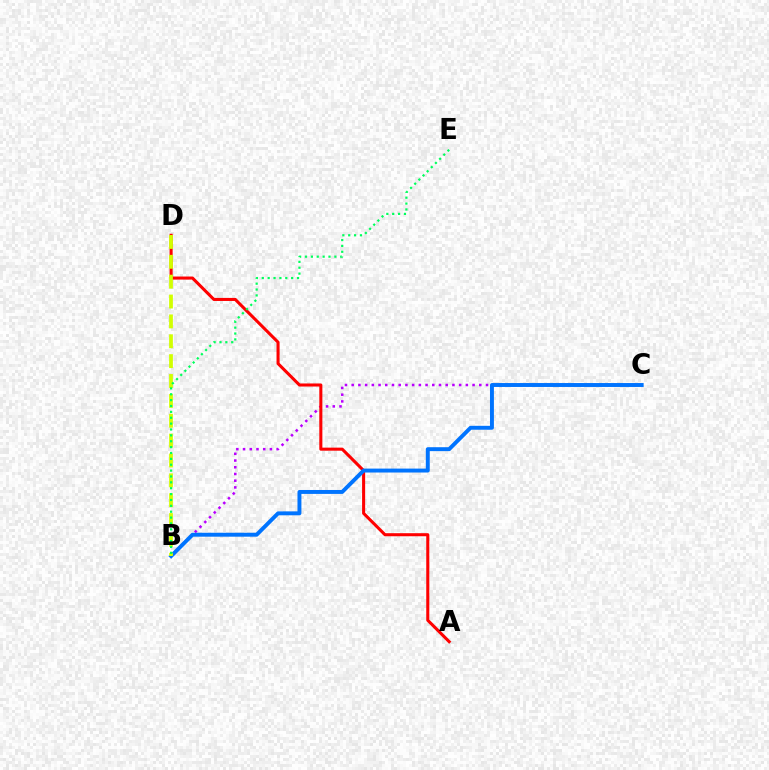{('B', 'C'): [{'color': '#b900ff', 'line_style': 'dotted', 'thickness': 1.82}, {'color': '#0074ff', 'line_style': 'solid', 'thickness': 2.83}], ('A', 'D'): [{'color': '#ff0000', 'line_style': 'solid', 'thickness': 2.2}], ('B', 'D'): [{'color': '#d1ff00', 'line_style': 'dashed', 'thickness': 2.7}], ('B', 'E'): [{'color': '#00ff5c', 'line_style': 'dotted', 'thickness': 1.6}]}